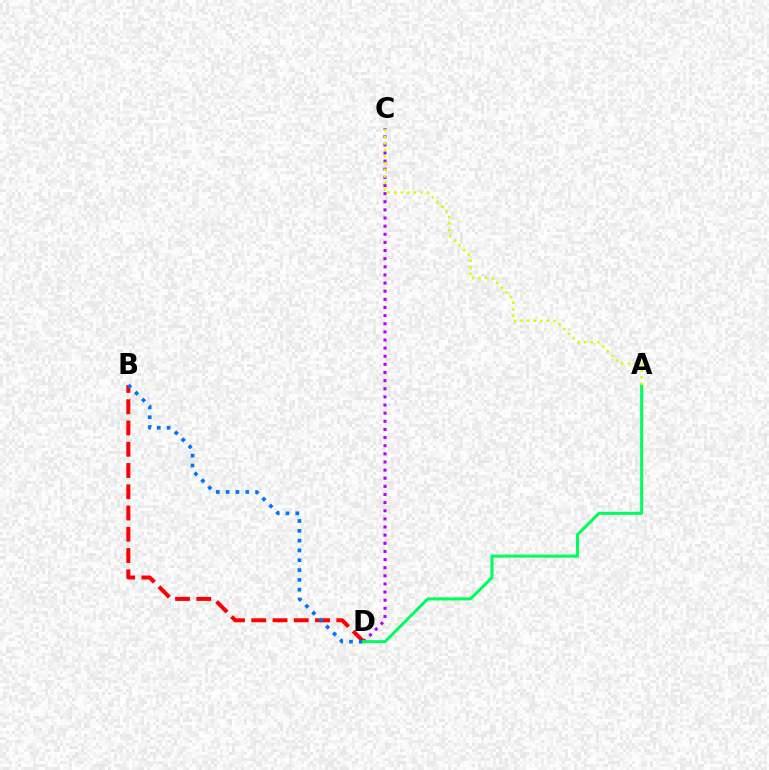{('C', 'D'): [{'color': '#b900ff', 'line_style': 'dotted', 'thickness': 2.21}], ('B', 'D'): [{'color': '#ff0000', 'line_style': 'dashed', 'thickness': 2.89}, {'color': '#0074ff', 'line_style': 'dotted', 'thickness': 2.67}], ('A', 'D'): [{'color': '#00ff5c', 'line_style': 'solid', 'thickness': 2.21}], ('A', 'C'): [{'color': '#d1ff00', 'line_style': 'dotted', 'thickness': 1.79}]}